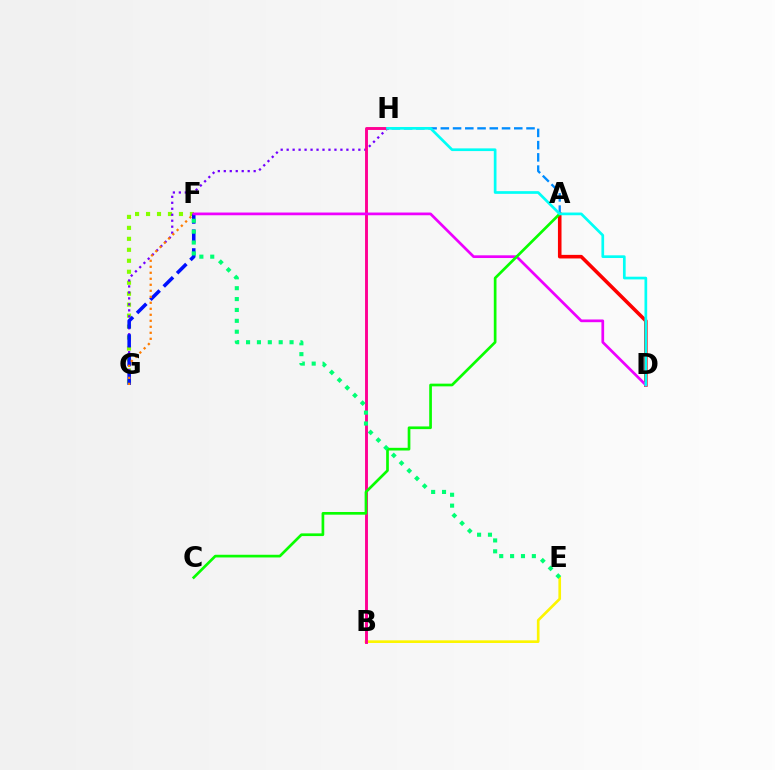{('F', 'G'): [{'color': '#84ff00', 'line_style': 'dotted', 'thickness': 2.98}, {'color': '#0010ff', 'line_style': 'dashed', 'thickness': 2.56}, {'color': '#ff7c00', 'line_style': 'dotted', 'thickness': 1.63}], ('B', 'E'): [{'color': '#fcf500', 'line_style': 'solid', 'thickness': 1.91}], ('G', 'H'): [{'color': '#7200ff', 'line_style': 'dotted', 'thickness': 1.62}], ('A', 'D'): [{'color': '#ff0000', 'line_style': 'solid', 'thickness': 2.58}], ('B', 'H'): [{'color': '#ff0094', 'line_style': 'solid', 'thickness': 2.09}], ('D', 'F'): [{'color': '#ee00ff', 'line_style': 'solid', 'thickness': 1.95}], ('A', 'H'): [{'color': '#008cff', 'line_style': 'dashed', 'thickness': 1.66}], ('A', 'C'): [{'color': '#08ff00', 'line_style': 'solid', 'thickness': 1.94}], ('E', 'F'): [{'color': '#00ff74', 'line_style': 'dotted', 'thickness': 2.96}], ('D', 'H'): [{'color': '#00fff6', 'line_style': 'solid', 'thickness': 1.94}]}